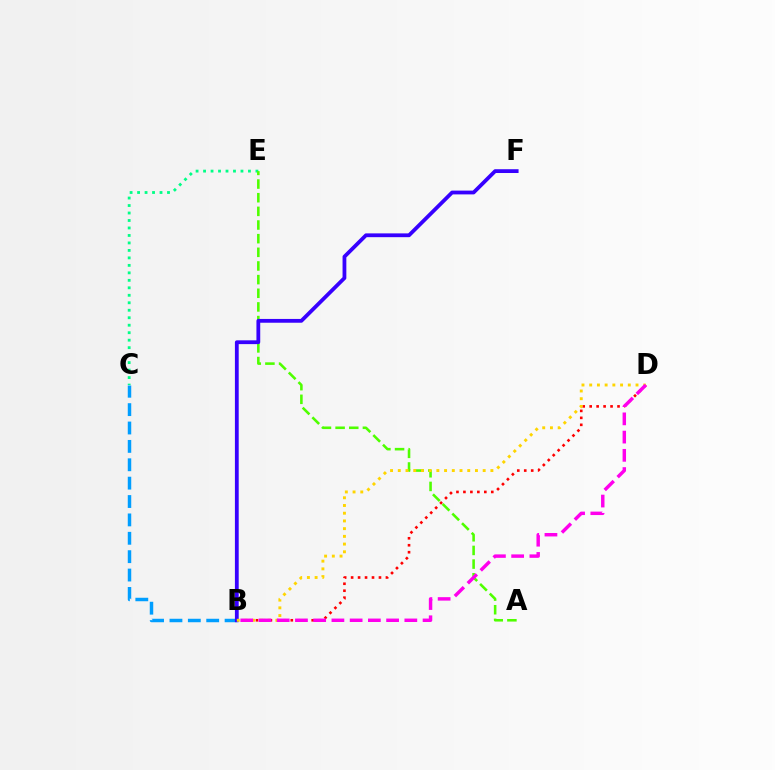{('C', 'E'): [{'color': '#00ff86', 'line_style': 'dotted', 'thickness': 2.03}], ('B', 'D'): [{'color': '#ff0000', 'line_style': 'dotted', 'thickness': 1.89}, {'color': '#ffd500', 'line_style': 'dotted', 'thickness': 2.1}, {'color': '#ff00ed', 'line_style': 'dashed', 'thickness': 2.48}], ('B', 'C'): [{'color': '#009eff', 'line_style': 'dashed', 'thickness': 2.5}], ('A', 'E'): [{'color': '#4fff00', 'line_style': 'dashed', 'thickness': 1.85}], ('B', 'F'): [{'color': '#3700ff', 'line_style': 'solid', 'thickness': 2.73}]}